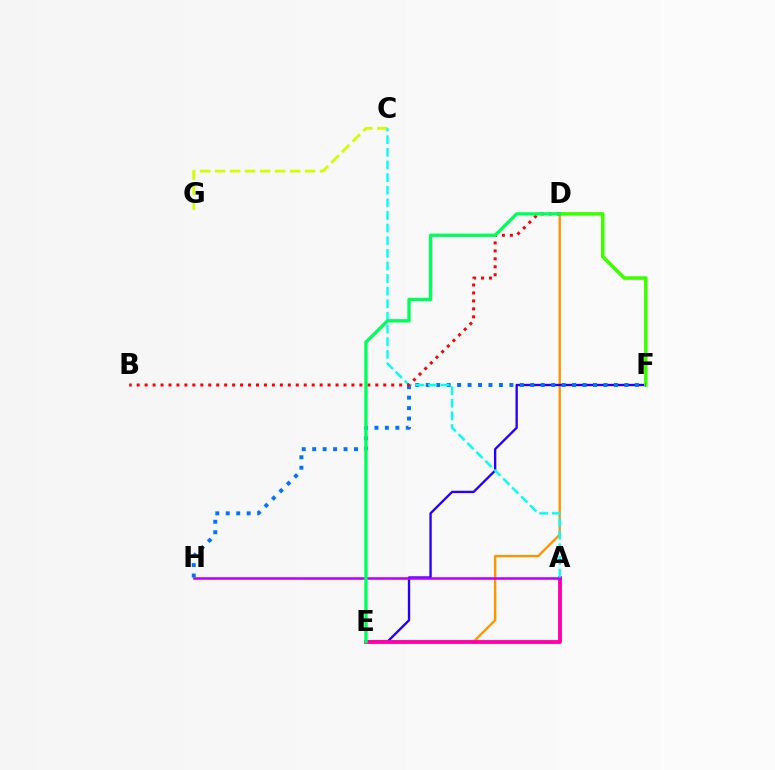{('D', 'E'): [{'color': '#ff9400', 'line_style': 'solid', 'thickness': 1.7}, {'color': '#00ff5c', 'line_style': 'solid', 'thickness': 2.41}], ('E', 'F'): [{'color': '#2500ff', 'line_style': 'solid', 'thickness': 1.69}], ('A', 'E'): [{'color': '#ff00ac', 'line_style': 'solid', 'thickness': 2.77}], ('A', 'H'): [{'color': '#b900ff', 'line_style': 'solid', 'thickness': 1.83}], ('D', 'F'): [{'color': '#3dff00', 'line_style': 'solid', 'thickness': 2.57}], ('C', 'G'): [{'color': '#d1ff00', 'line_style': 'dashed', 'thickness': 2.03}], ('F', 'H'): [{'color': '#0074ff', 'line_style': 'dotted', 'thickness': 2.84}], ('A', 'C'): [{'color': '#00fff6', 'line_style': 'dashed', 'thickness': 1.71}], ('B', 'D'): [{'color': '#ff0000', 'line_style': 'dotted', 'thickness': 2.16}]}